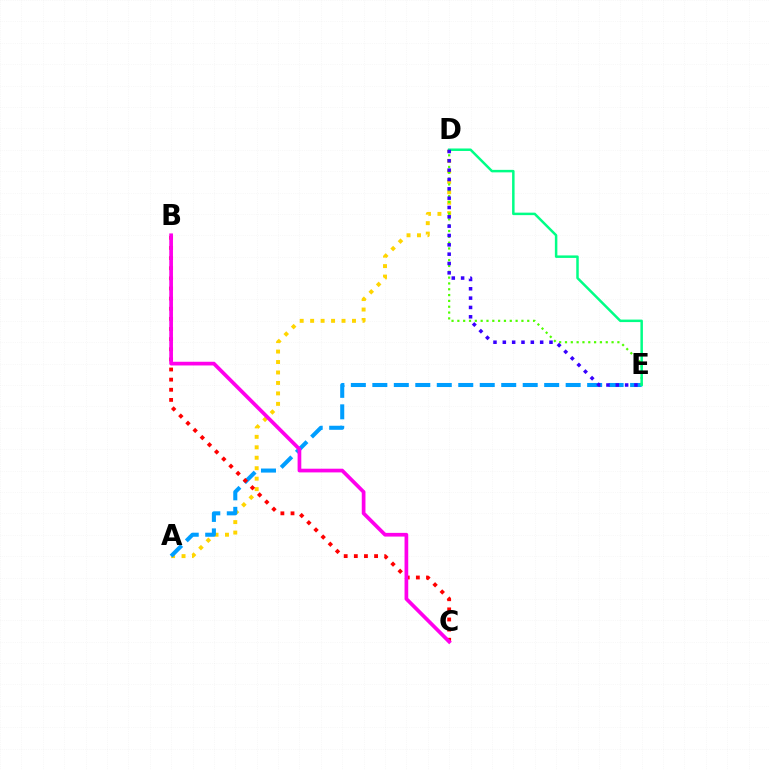{('A', 'D'): [{'color': '#ffd500', 'line_style': 'dotted', 'thickness': 2.84}], ('A', 'E'): [{'color': '#009eff', 'line_style': 'dashed', 'thickness': 2.92}], ('D', 'E'): [{'color': '#4fff00', 'line_style': 'dotted', 'thickness': 1.58}, {'color': '#00ff86', 'line_style': 'solid', 'thickness': 1.8}, {'color': '#3700ff', 'line_style': 'dotted', 'thickness': 2.54}], ('B', 'C'): [{'color': '#ff0000', 'line_style': 'dotted', 'thickness': 2.75}, {'color': '#ff00ed', 'line_style': 'solid', 'thickness': 2.67}]}